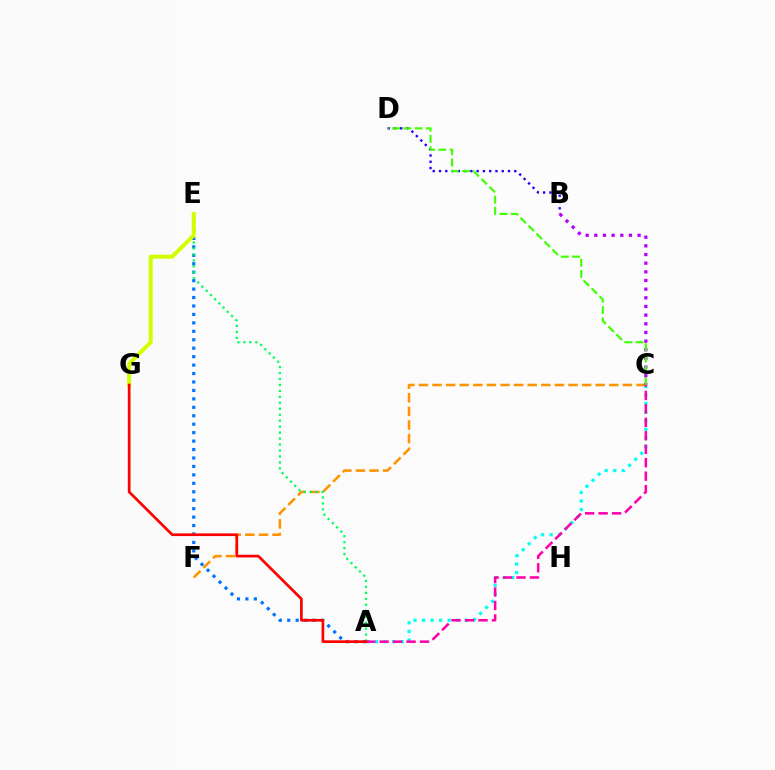{('A', 'C'): [{'color': '#00fff6', 'line_style': 'dotted', 'thickness': 2.32}, {'color': '#ff00ac', 'line_style': 'dashed', 'thickness': 1.83}], ('C', 'F'): [{'color': '#ff9400', 'line_style': 'dashed', 'thickness': 1.85}], ('A', 'E'): [{'color': '#0074ff', 'line_style': 'dotted', 'thickness': 2.29}, {'color': '#00ff5c', 'line_style': 'dotted', 'thickness': 1.62}], ('B', 'C'): [{'color': '#b900ff', 'line_style': 'dotted', 'thickness': 2.35}], ('B', 'D'): [{'color': '#2500ff', 'line_style': 'dotted', 'thickness': 1.7}], ('E', 'G'): [{'color': '#d1ff00', 'line_style': 'solid', 'thickness': 2.89}], ('A', 'G'): [{'color': '#ff0000', 'line_style': 'solid', 'thickness': 1.94}], ('C', 'D'): [{'color': '#3dff00', 'line_style': 'dashed', 'thickness': 1.53}]}